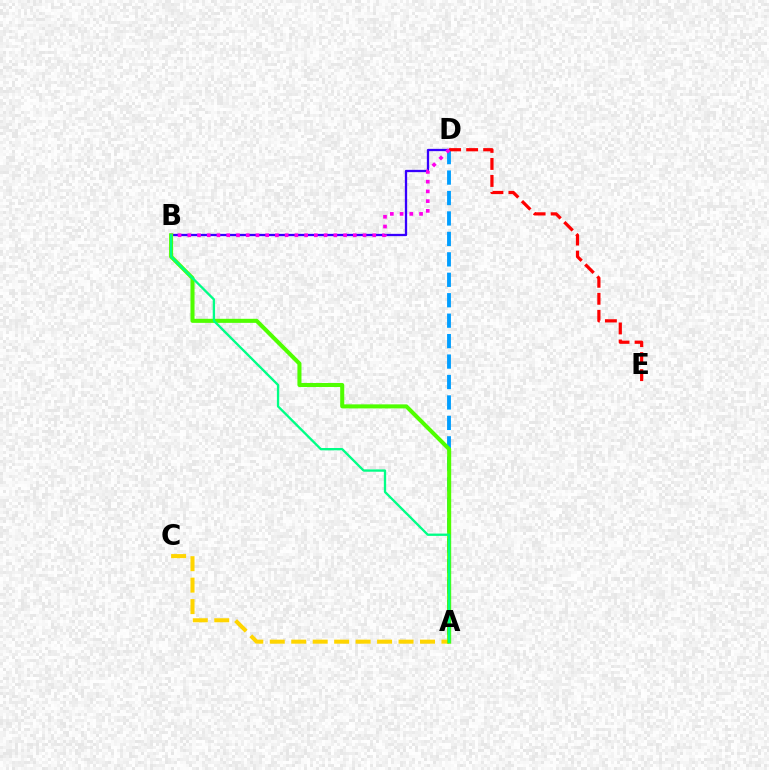{('A', 'D'): [{'color': '#009eff', 'line_style': 'dashed', 'thickness': 2.78}], ('A', 'C'): [{'color': '#ffd500', 'line_style': 'dashed', 'thickness': 2.92}], ('B', 'D'): [{'color': '#3700ff', 'line_style': 'solid', 'thickness': 1.65}, {'color': '#ff00ed', 'line_style': 'dotted', 'thickness': 2.65}], ('D', 'E'): [{'color': '#ff0000', 'line_style': 'dashed', 'thickness': 2.31}], ('A', 'B'): [{'color': '#4fff00', 'line_style': 'solid', 'thickness': 2.92}, {'color': '#00ff86', 'line_style': 'solid', 'thickness': 1.67}]}